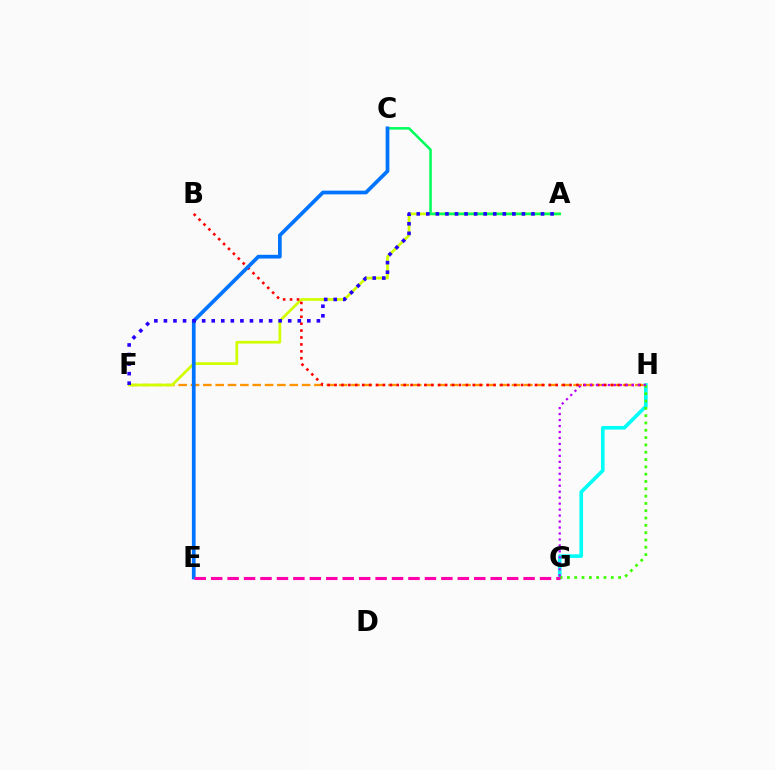{('F', 'H'): [{'color': '#ff9400', 'line_style': 'dashed', 'thickness': 1.68}], ('A', 'F'): [{'color': '#d1ff00', 'line_style': 'solid', 'thickness': 1.96}, {'color': '#2500ff', 'line_style': 'dotted', 'thickness': 2.6}], ('G', 'H'): [{'color': '#00fff6', 'line_style': 'solid', 'thickness': 2.61}, {'color': '#3dff00', 'line_style': 'dotted', 'thickness': 1.99}, {'color': '#b900ff', 'line_style': 'dotted', 'thickness': 1.62}], ('A', 'C'): [{'color': '#00ff5c', 'line_style': 'solid', 'thickness': 1.83}], ('B', 'H'): [{'color': '#ff0000', 'line_style': 'dotted', 'thickness': 1.88}], ('C', 'E'): [{'color': '#0074ff', 'line_style': 'solid', 'thickness': 2.68}], ('E', 'G'): [{'color': '#ff00ac', 'line_style': 'dashed', 'thickness': 2.23}]}